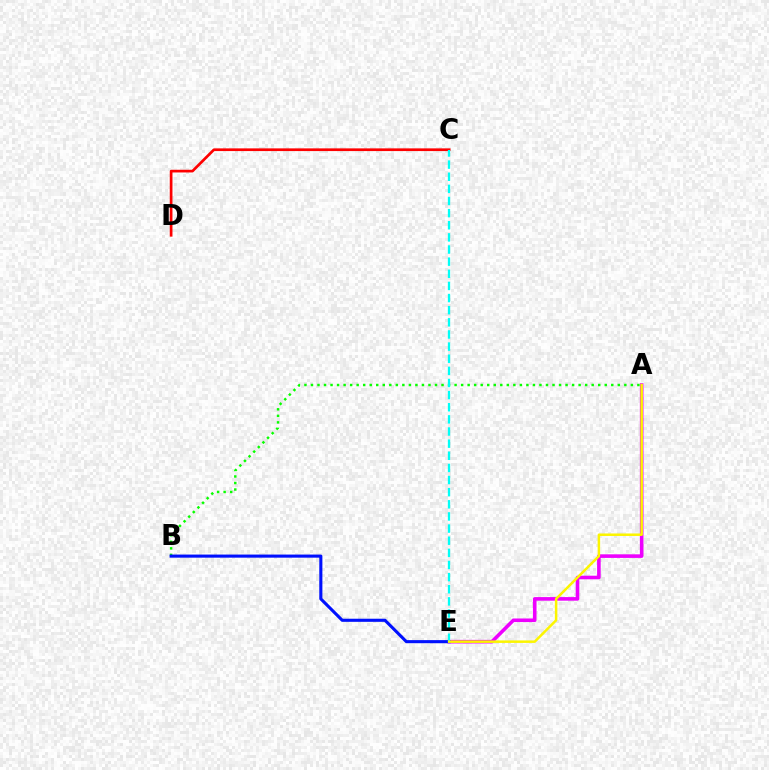{('C', 'D'): [{'color': '#ff0000', 'line_style': 'solid', 'thickness': 1.94}], ('A', 'E'): [{'color': '#ee00ff', 'line_style': 'solid', 'thickness': 2.59}, {'color': '#fcf500', 'line_style': 'solid', 'thickness': 1.8}], ('A', 'B'): [{'color': '#08ff00', 'line_style': 'dotted', 'thickness': 1.77}], ('B', 'E'): [{'color': '#0010ff', 'line_style': 'solid', 'thickness': 2.23}], ('C', 'E'): [{'color': '#00fff6', 'line_style': 'dashed', 'thickness': 1.65}]}